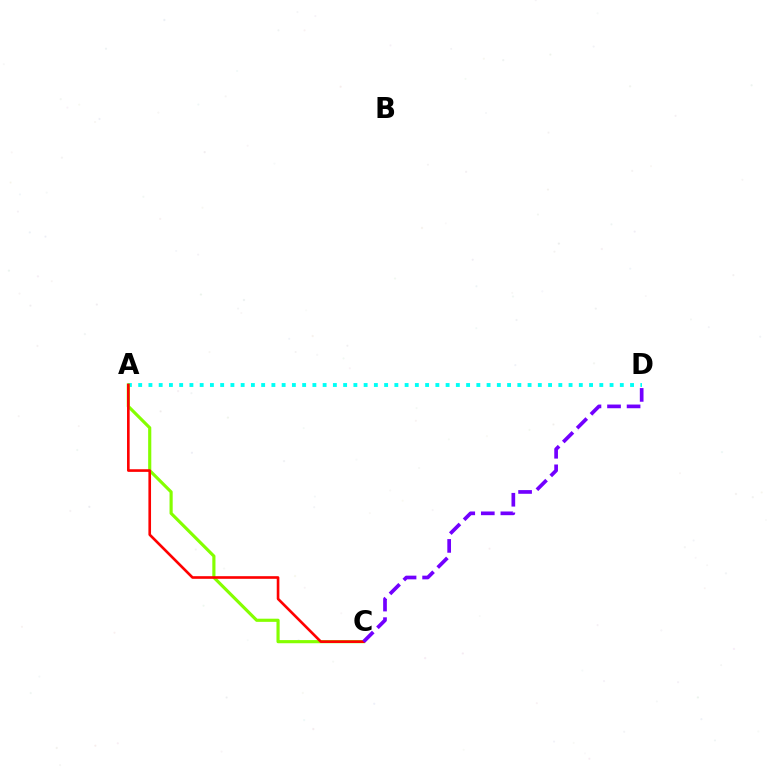{('A', 'D'): [{'color': '#00fff6', 'line_style': 'dotted', 'thickness': 2.78}], ('A', 'C'): [{'color': '#84ff00', 'line_style': 'solid', 'thickness': 2.27}, {'color': '#ff0000', 'line_style': 'solid', 'thickness': 1.9}], ('C', 'D'): [{'color': '#7200ff', 'line_style': 'dashed', 'thickness': 2.66}]}